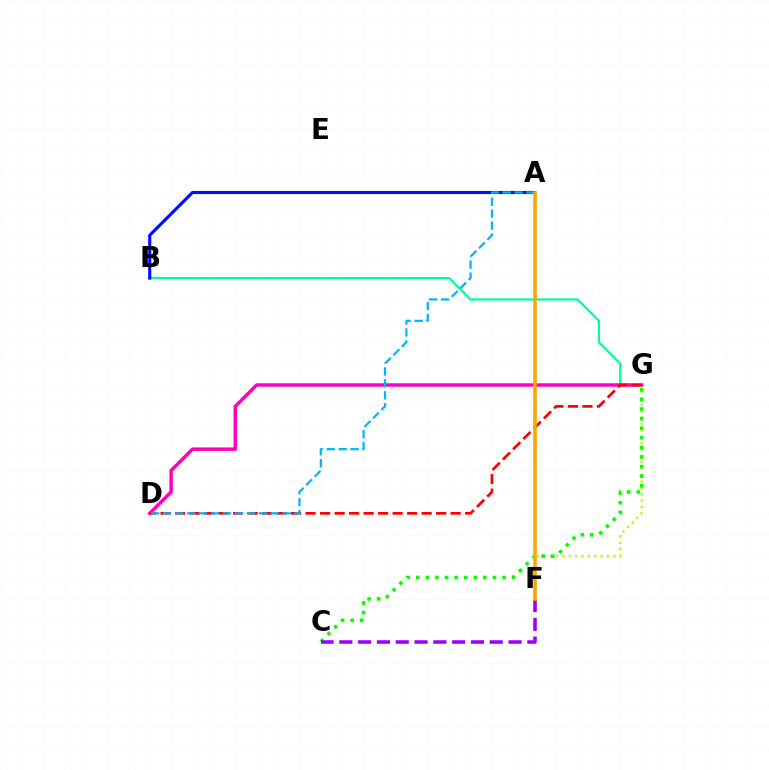{('F', 'G'): [{'color': '#b3ff00', 'line_style': 'dotted', 'thickness': 1.73}], ('C', 'G'): [{'color': '#08ff00', 'line_style': 'dotted', 'thickness': 2.61}], ('C', 'F'): [{'color': '#9b00ff', 'line_style': 'dashed', 'thickness': 2.55}], ('B', 'G'): [{'color': '#00ff9d', 'line_style': 'solid', 'thickness': 1.62}], ('D', 'G'): [{'color': '#ff00bd', 'line_style': 'solid', 'thickness': 2.49}, {'color': '#ff0000', 'line_style': 'dashed', 'thickness': 1.97}], ('A', 'B'): [{'color': '#0010ff', 'line_style': 'solid', 'thickness': 2.26}], ('A', 'D'): [{'color': '#00b5ff', 'line_style': 'dashed', 'thickness': 1.62}], ('A', 'F'): [{'color': '#ffa500', 'line_style': 'solid', 'thickness': 2.57}]}